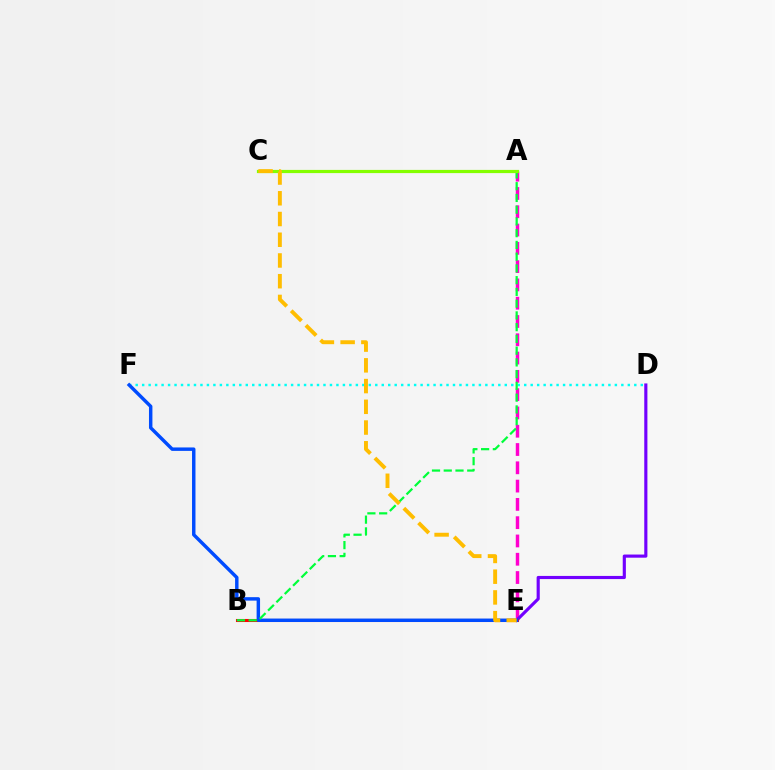{('A', 'E'): [{'color': '#ff00cf', 'line_style': 'dashed', 'thickness': 2.48}], ('D', 'F'): [{'color': '#00fff6', 'line_style': 'dotted', 'thickness': 1.76}], ('D', 'E'): [{'color': '#7200ff', 'line_style': 'solid', 'thickness': 2.26}], ('B', 'E'): [{'color': '#ff0000', 'line_style': 'solid', 'thickness': 2.21}], ('E', 'F'): [{'color': '#004bff', 'line_style': 'solid', 'thickness': 2.48}], ('A', 'B'): [{'color': '#00ff39', 'line_style': 'dashed', 'thickness': 1.6}], ('A', 'C'): [{'color': '#84ff00', 'line_style': 'solid', 'thickness': 2.3}], ('C', 'E'): [{'color': '#ffbd00', 'line_style': 'dashed', 'thickness': 2.82}]}